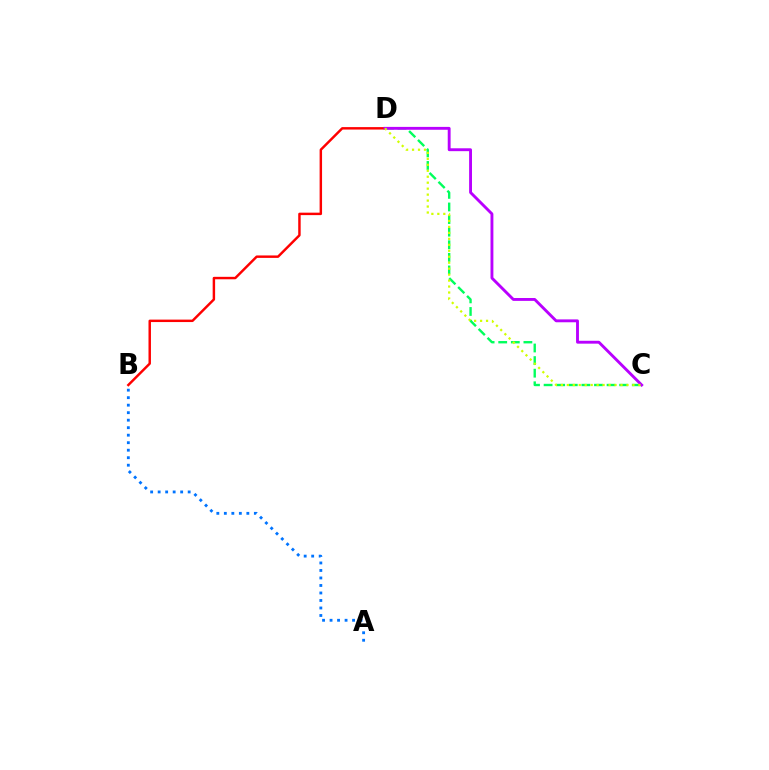{('B', 'D'): [{'color': '#ff0000', 'line_style': 'solid', 'thickness': 1.76}], ('C', 'D'): [{'color': '#00ff5c', 'line_style': 'dashed', 'thickness': 1.71}, {'color': '#b900ff', 'line_style': 'solid', 'thickness': 2.07}, {'color': '#d1ff00', 'line_style': 'dotted', 'thickness': 1.62}], ('A', 'B'): [{'color': '#0074ff', 'line_style': 'dotted', 'thickness': 2.04}]}